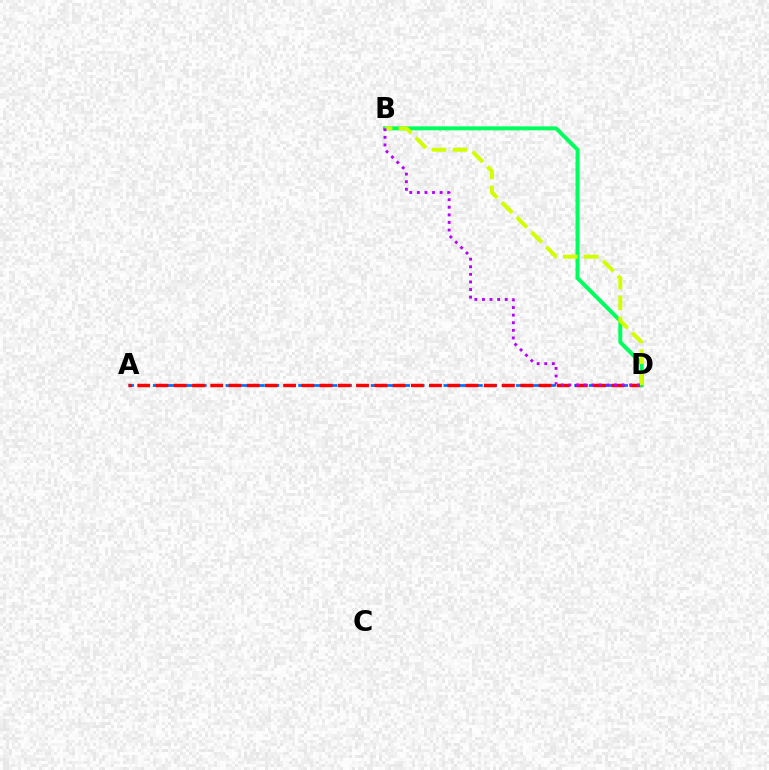{('A', 'D'): [{'color': '#0074ff', 'line_style': 'dashed', 'thickness': 1.97}, {'color': '#ff0000', 'line_style': 'dashed', 'thickness': 2.48}], ('B', 'D'): [{'color': '#00ff5c', 'line_style': 'solid', 'thickness': 2.85}, {'color': '#d1ff00', 'line_style': 'dashed', 'thickness': 2.84}, {'color': '#b900ff', 'line_style': 'dotted', 'thickness': 2.06}]}